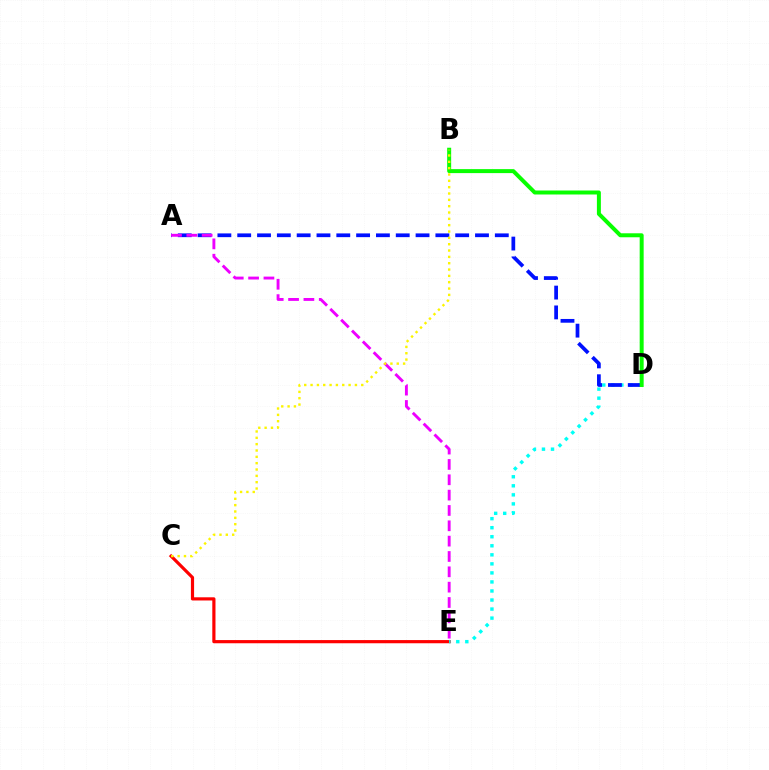{('C', 'E'): [{'color': '#ff0000', 'line_style': 'solid', 'thickness': 2.29}], ('D', 'E'): [{'color': '#00fff6', 'line_style': 'dotted', 'thickness': 2.46}], ('A', 'D'): [{'color': '#0010ff', 'line_style': 'dashed', 'thickness': 2.69}], ('A', 'E'): [{'color': '#ee00ff', 'line_style': 'dashed', 'thickness': 2.08}], ('B', 'D'): [{'color': '#08ff00', 'line_style': 'solid', 'thickness': 2.87}], ('B', 'C'): [{'color': '#fcf500', 'line_style': 'dotted', 'thickness': 1.72}]}